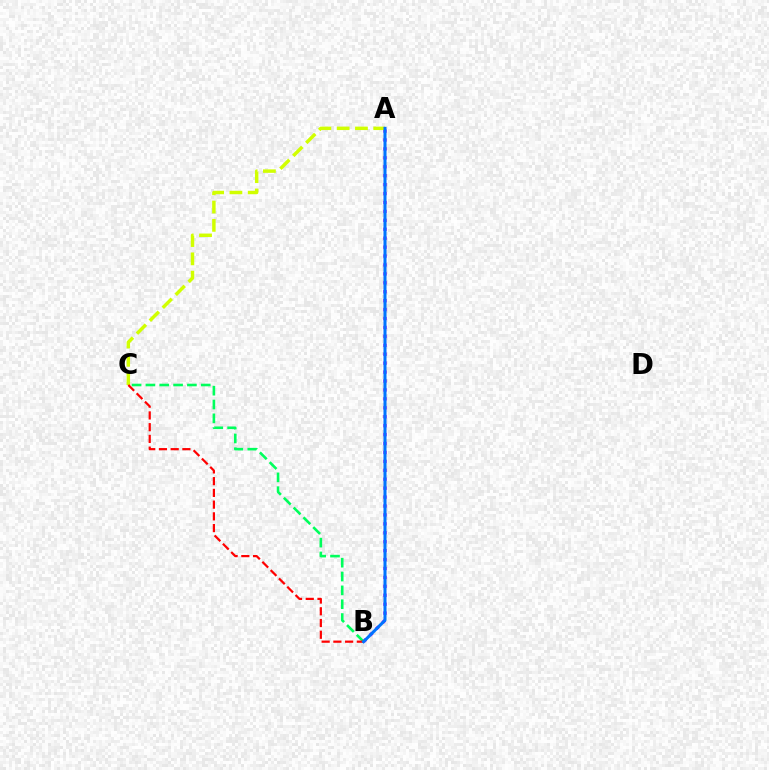{('A', 'B'): [{'color': '#b900ff', 'line_style': 'dotted', 'thickness': 2.43}, {'color': '#0074ff', 'line_style': 'solid', 'thickness': 2.17}], ('A', 'C'): [{'color': '#d1ff00', 'line_style': 'dashed', 'thickness': 2.49}], ('B', 'C'): [{'color': '#00ff5c', 'line_style': 'dashed', 'thickness': 1.88}, {'color': '#ff0000', 'line_style': 'dashed', 'thickness': 1.59}]}